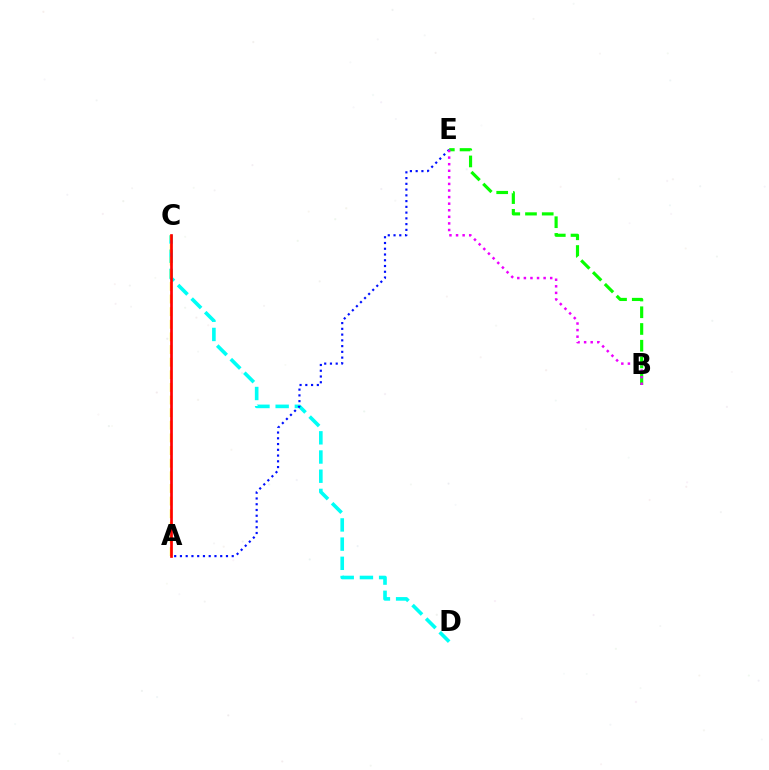{('C', 'D'): [{'color': '#00fff6', 'line_style': 'dashed', 'thickness': 2.61}], ('A', 'E'): [{'color': '#0010ff', 'line_style': 'dotted', 'thickness': 1.56}], ('B', 'E'): [{'color': '#08ff00', 'line_style': 'dashed', 'thickness': 2.27}, {'color': '#ee00ff', 'line_style': 'dotted', 'thickness': 1.79}], ('A', 'C'): [{'color': '#fcf500', 'line_style': 'dashed', 'thickness': 1.72}, {'color': '#ff0000', 'line_style': 'solid', 'thickness': 1.93}]}